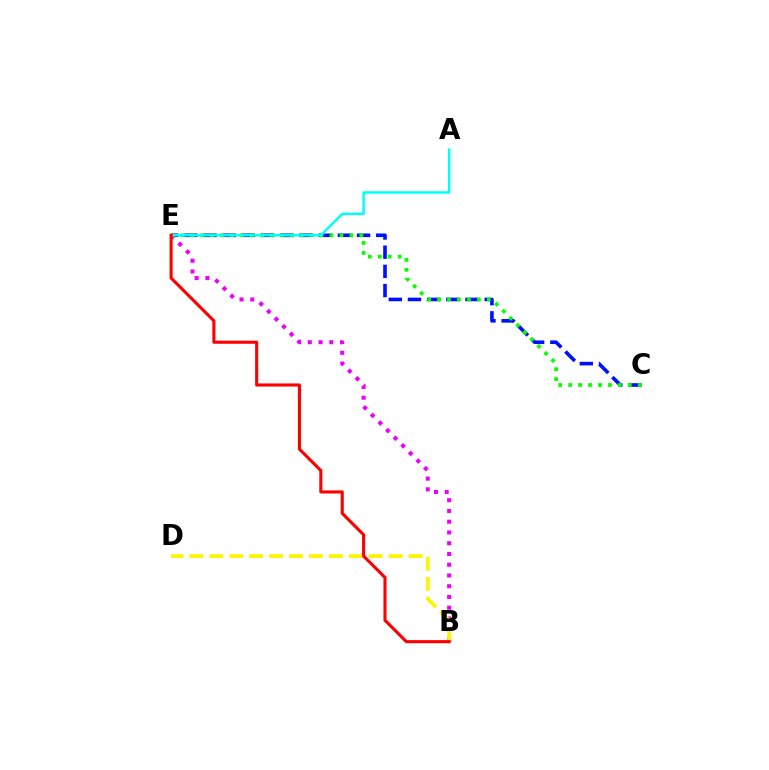{('B', 'E'): [{'color': '#ee00ff', 'line_style': 'dotted', 'thickness': 2.92}, {'color': '#ff0000', 'line_style': 'solid', 'thickness': 2.23}], ('C', 'E'): [{'color': '#0010ff', 'line_style': 'dashed', 'thickness': 2.61}, {'color': '#08ff00', 'line_style': 'dotted', 'thickness': 2.7}], ('A', 'E'): [{'color': '#00fff6', 'line_style': 'solid', 'thickness': 1.78}], ('B', 'D'): [{'color': '#fcf500', 'line_style': 'dashed', 'thickness': 2.71}]}